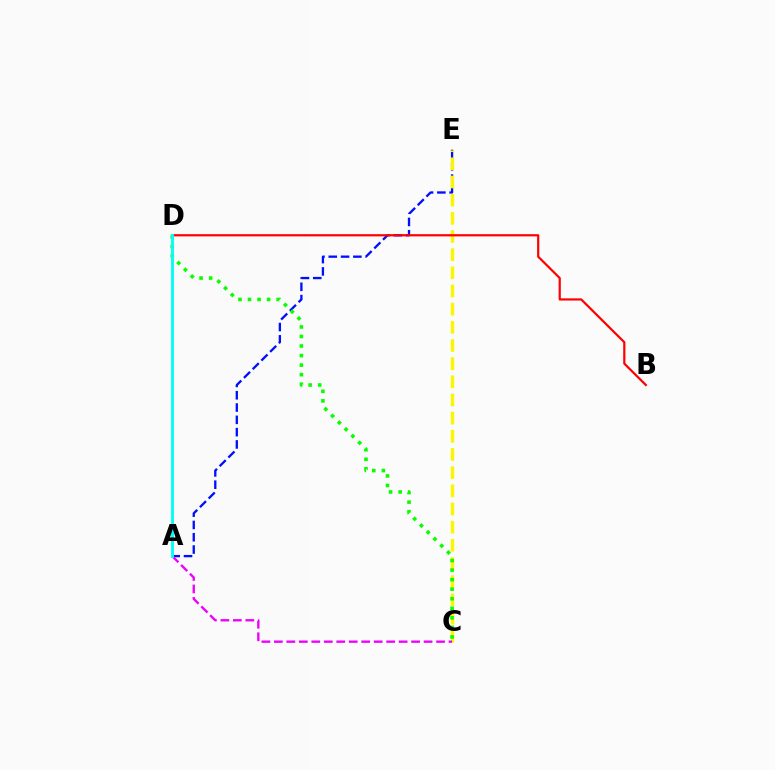{('A', 'E'): [{'color': '#0010ff', 'line_style': 'dashed', 'thickness': 1.67}], ('C', 'E'): [{'color': '#fcf500', 'line_style': 'dashed', 'thickness': 2.47}], ('A', 'C'): [{'color': '#ee00ff', 'line_style': 'dashed', 'thickness': 1.69}], ('B', 'D'): [{'color': '#ff0000', 'line_style': 'solid', 'thickness': 1.58}], ('C', 'D'): [{'color': '#08ff00', 'line_style': 'dotted', 'thickness': 2.59}], ('A', 'D'): [{'color': '#00fff6', 'line_style': 'solid', 'thickness': 2.06}]}